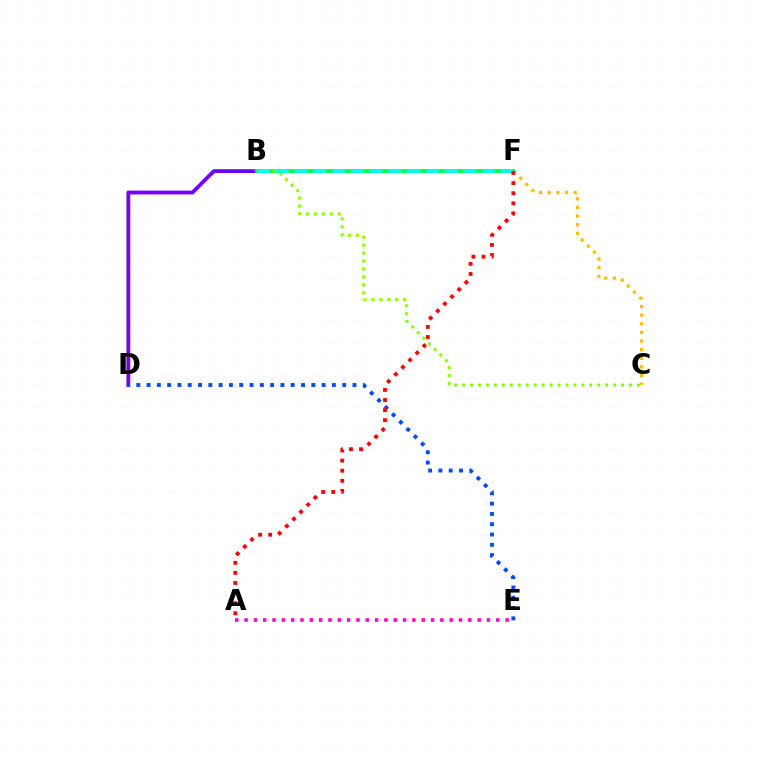{('B', 'D'): [{'color': '#7200ff', 'line_style': 'solid', 'thickness': 2.76}], ('C', 'F'): [{'color': '#ffbd00', 'line_style': 'dotted', 'thickness': 2.35}], ('A', 'E'): [{'color': '#ff00cf', 'line_style': 'dotted', 'thickness': 2.53}], ('B', 'F'): [{'color': '#00ff39', 'line_style': 'solid', 'thickness': 2.73}, {'color': '#00fff6', 'line_style': 'dashed', 'thickness': 2.55}], ('B', 'C'): [{'color': '#84ff00', 'line_style': 'dotted', 'thickness': 2.16}], ('D', 'E'): [{'color': '#004bff', 'line_style': 'dotted', 'thickness': 2.8}], ('A', 'F'): [{'color': '#ff0000', 'line_style': 'dotted', 'thickness': 2.74}]}